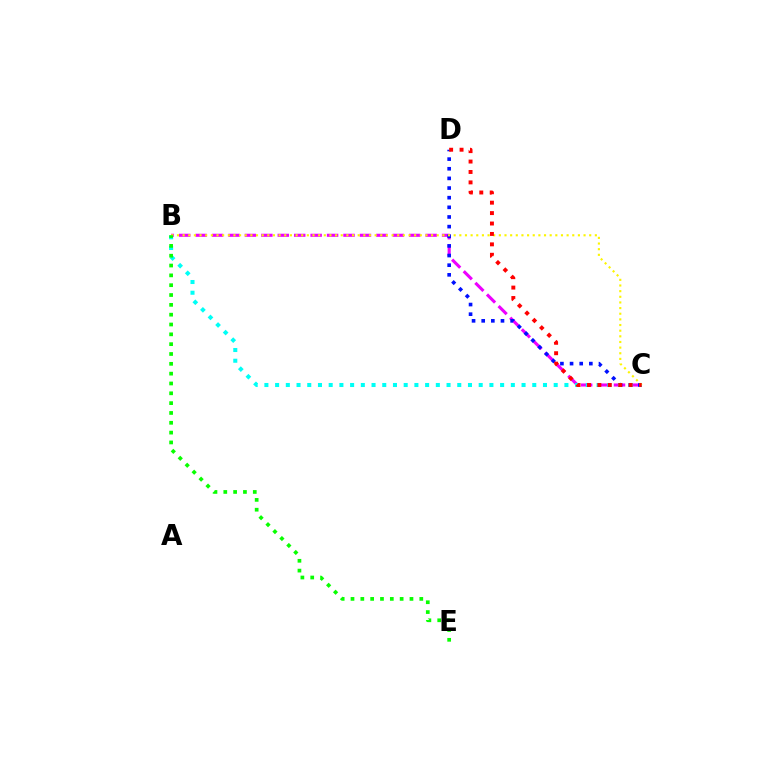{('B', 'C'): [{'color': '#ee00ff', 'line_style': 'dashed', 'thickness': 2.23}, {'color': '#00fff6', 'line_style': 'dotted', 'thickness': 2.91}, {'color': '#fcf500', 'line_style': 'dotted', 'thickness': 1.53}], ('C', 'D'): [{'color': '#0010ff', 'line_style': 'dotted', 'thickness': 2.62}, {'color': '#ff0000', 'line_style': 'dotted', 'thickness': 2.83}], ('B', 'E'): [{'color': '#08ff00', 'line_style': 'dotted', 'thickness': 2.67}]}